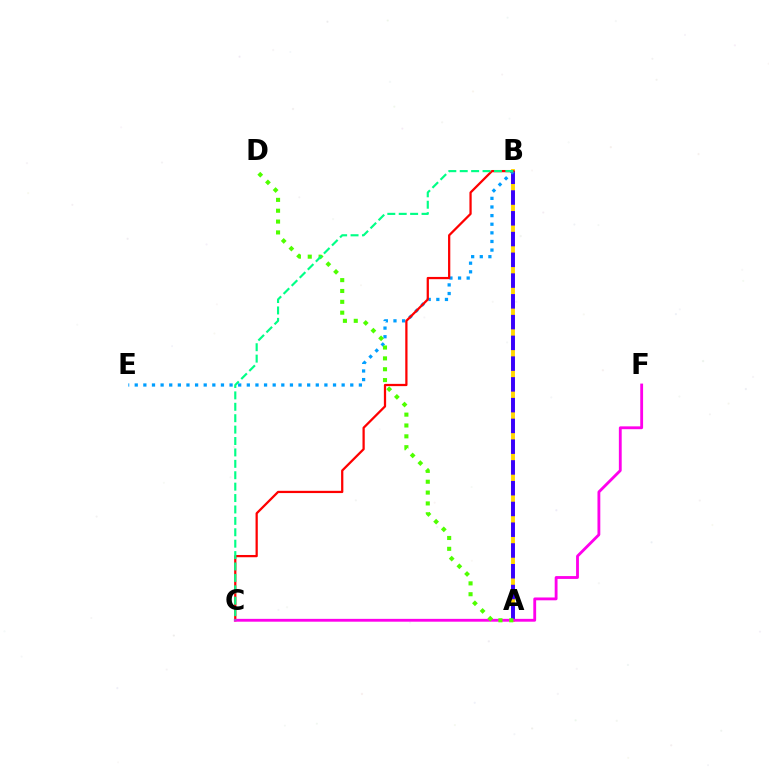{('A', 'B'): [{'color': '#ffd500', 'line_style': 'solid', 'thickness': 2.79}, {'color': '#3700ff', 'line_style': 'dashed', 'thickness': 2.82}], ('B', 'E'): [{'color': '#009eff', 'line_style': 'dotted', 'thickness': 2.34}], ('B', 'C'): [{'color': '#ff0000', 'line_style': 'solid', 'thickness': 1.62}, {'color': '#00ff86', 'line_style': 'dashed', 'thickness': 1.55}], ('C', 'F'): [{'color': '#ff00ed', 'line_style': 'solid', 'thickness': 2.04}], ('A', 'D'): [{'color': '#4fff00', 'line_style': 'dotted', 'thickness': 2.95}]}